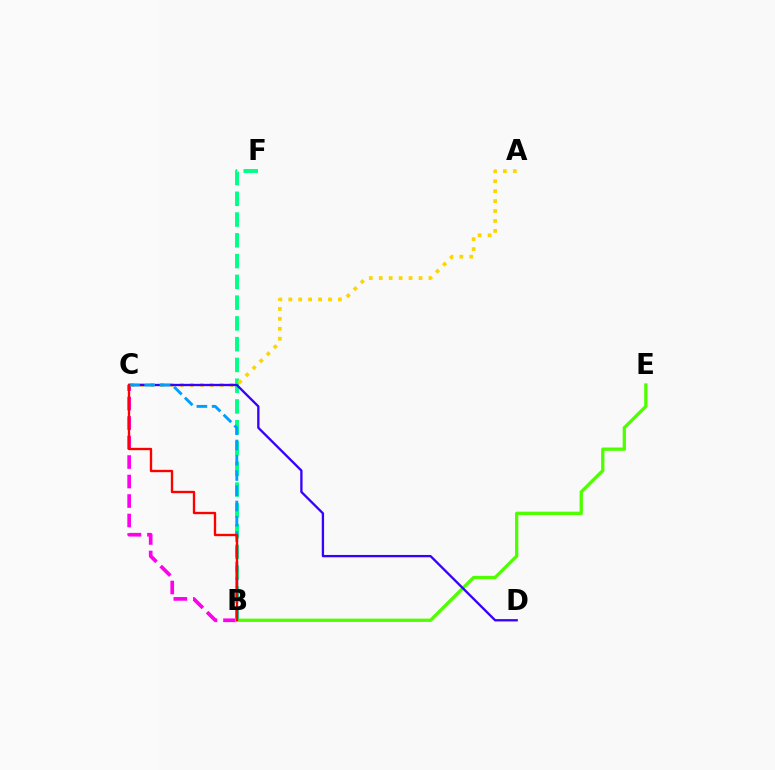{('B', 'C'): [{'color': '#ff00ed', 'line_style': 'dashed', 'thickness': 2.65}, {'color': '#009eff', 'line_style': 'dashed', 'thickness': 2.07}, {'color': '#ff0000', 'line_style': 'solid', 'thickness': 1.69}], ('B', 'E'): [{'color': '#4fff00', 'line_style': 'solid', 'thickness': 2.38}], ('B', 'F'): [{'color': '#00ff86', 'line_style': 'dashed', 'thickness': 2.82}], ('A', 'C'): [{'color': '#ffd500', 'line_style': 'dotted', 'thickness': 2.7}], ('C', 'D'): [{'color': '#3700ff', 'line_style': 'solid', 'thickness': 1.67}]}